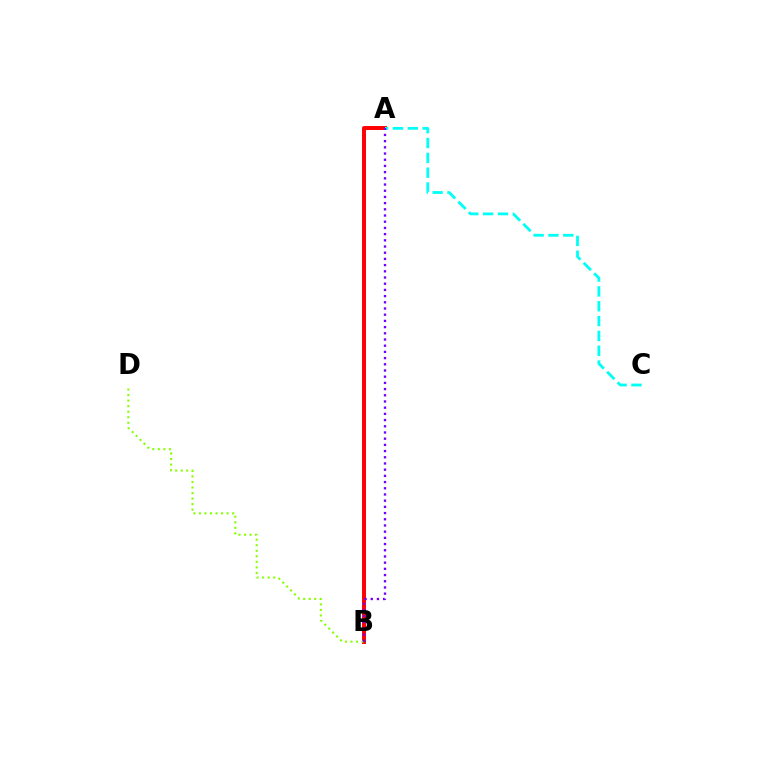{('A', 'B'): [{'color': '#ff0000', 'line_style': 'solid', 'thickness': 2.85}, {'color': '#7200ff', 'line_style': 'dotted', 'thickness': 1.68}], ('B', 'D'): [{'color': '#84ff00', 'line_style': 'dotted', 'thickness': 1.51}], ('A', 'C'): [{'color': '#00fff6', 'line_style': 'dashed', 'thickness': 2.02}]}